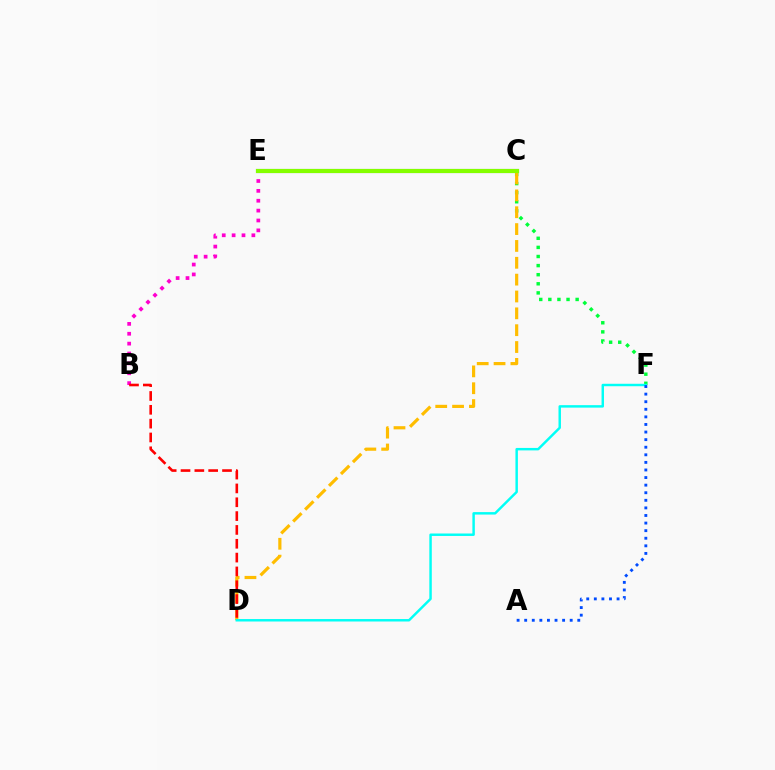{('B', 'E'): [{'color': '#ff00cf', 'line_style': 'dotted', 'thickness': 2.68}], ('C', 'E'): [{'color': '#7200ff', 'line_style': 'solid', 'thickness': 2.92}, {'color': '#84ff00', 'line_style': 'solid', 'thickness': 3.0}], ('C', 'F'): [{'color': '#00ff39', 'line_style': 'dotted', 'thickness': 2.47}], ('C', 'D'): [{'color': '#ffbd00', 'line_style': 'dashed', 'thickness': 2.29}], ('B', 'D'): [{'color': '#ff0000', 'line_style': 'dashed', 'thickness': 1.88}], ('D', 'F'): [{'color': '#00fff6', 'line_style': 'solid', 'thickness': 1.77}], ('A', 'F'): [{'color': '#004bff', 'line_style': 'dotted', 'thickness': 2.06}]}